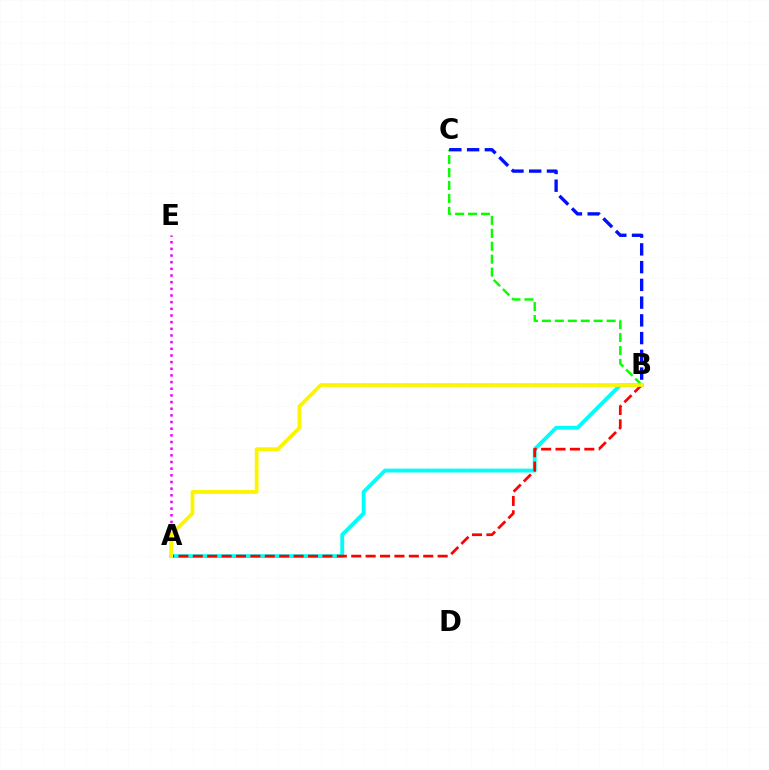{('B', 'C'): [{'color': '#08ff00', 'line_style': 'dashed', 'thickness': 1.76}, {'color': '#0010ff', 'line_style': 'dashed', 'thickness': 2.41}], ('A', 'E'): [{'color': '#ee00ff', 'line_style': 'dotted', 'thickness': 1.81}], ('A', 'B'): [{'color': '#00fff6', 'line_style': 'solid', 'thickness': 2.77}, {'color': '#ff0000', 'line_style': 'dashed', 'thickness': 1.96}, {'color': '#fcf500', 'line_style': 'solid', 'thickness': 2.73}]}